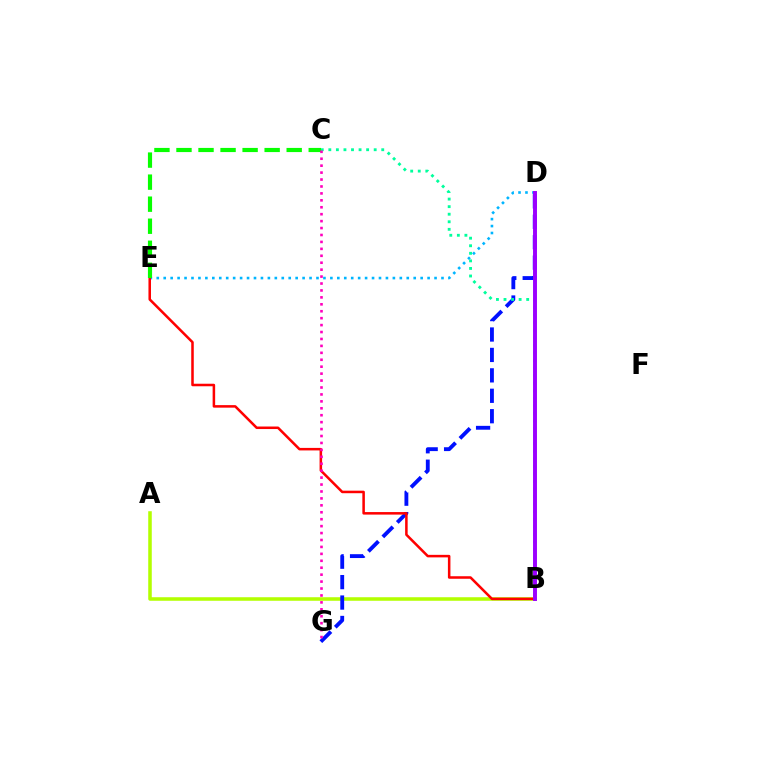{('A', 'B'): [{'color': '#b3ff00', 'line_style': 'solid', 'thickness': 2.55}], ('B', 'D'): [{'color': '#ffa500', 'line_style': 'dotted', 'thickness': 1.66}, {'color': '#9b00ff', 'line_style': 'solid', 'thickness': 2.83}], ('D', 'G'): [{'color': '#0010ff', 'line_style': 'dashed', 'thickness': 2.77}], ('D', 'E'): [{'color': '#00b5ff', 'line_style': 'dotted', 'thickness': 1.89}], ('B', 'E'): [{'color': '#ff0000', 'line_style': 'solid', 'thickness': 1.82}], ('B', 'C'): [{'color': '#00ff9d', 'line_style': 'dotted', 'thickness': 2.05}], ('C', 'E'): [{'color': '#08ff00', 'line_style': 'dashed', 'thickness': 2.99}], ('C', 'G'): [{'color': '#ff00bd', 'line_style': 'dotted', 'thickness': 1.88}]}